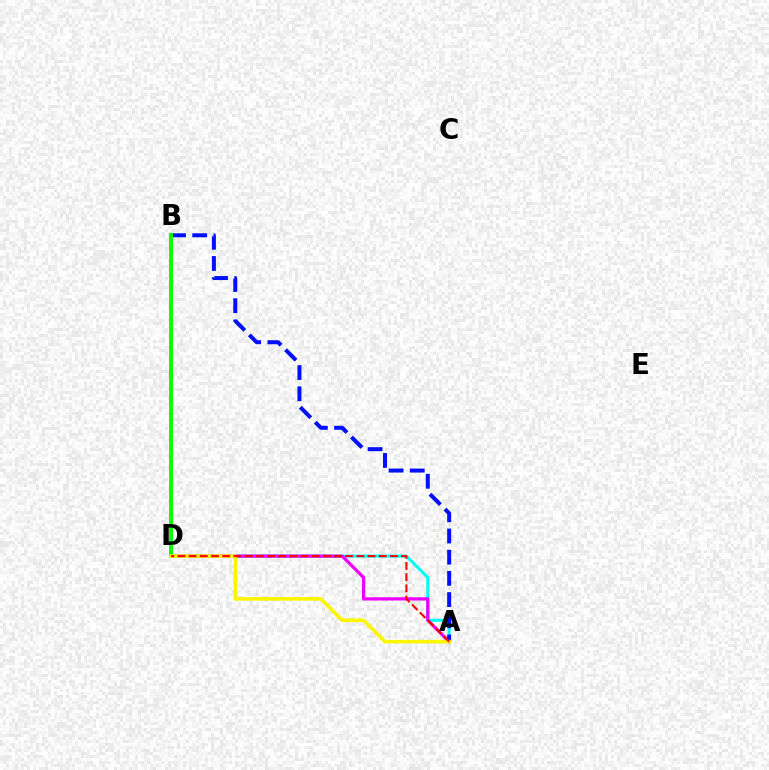{('A', 'D'): [{'color': '#00fff6', 'line_style': 'solid', 'thickness': 2.2}, {'color': '#ee00ff', 'line_style': 'solid', 'thickness': 2.33}, {'color': '#fcf500', 'line_style': 'solid', 'thickness': 2.59}, {'color': '#ff0000', 'line_style': 'dashed', 'thickness': 1.52}], ('A', 'B'): [{'color': '#0010ff', 'line_style': 'dashed', 'thickness': 2.88}], ('B', 'D'): [{'color': '#08ff00', 'line_style': 'solid', 'thickness': 2.81}]}